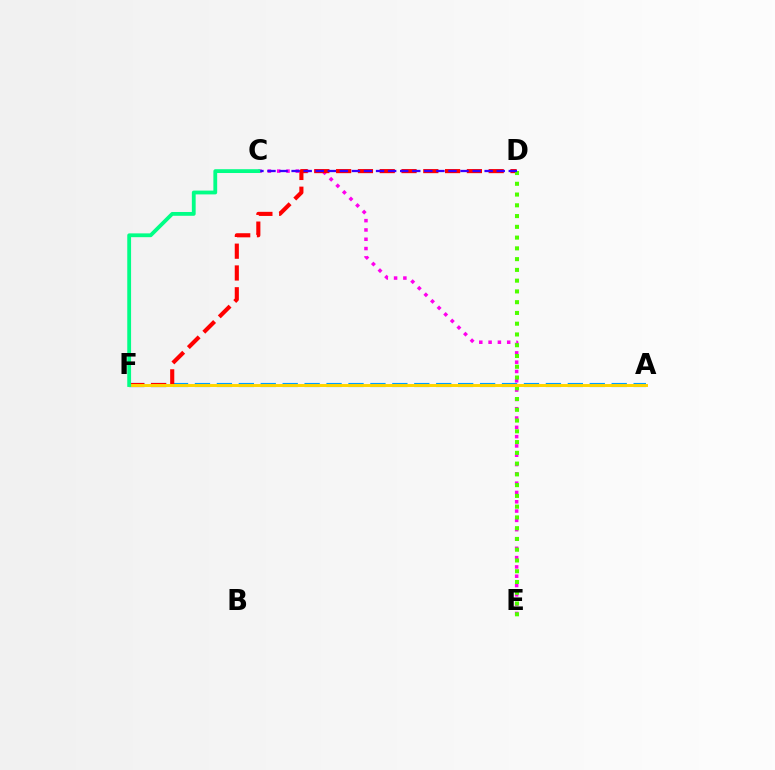{('A', 'F'): [{'color': '#009eff', 'line_style': 'dashed', 'thickness': 2.98}, {'color': '#ffd500', 'line_style': 'solid', 'thickness': 2.13}], ('C', 'E'): [{'color': '#ff00ed', 'line_style': 'dotted', 'thickness': 2.53}], ('D', 'F'): [{'color': '#ff0000', 'line_style': 'dashed', 'thickness': 2.96}], ('D', 'E'): [{'color': '#4fff00', 'line_style': 'dotted', 'thickness': 2.92}], ('C', 'D'): [{'color': '#3700ff', 'line_style': 'dashed', 'thickness': 1.64}], ('C', 'F'): [{'color': '#00ff86', 'line_style': 'solid', 'thickness': 2.74}]}